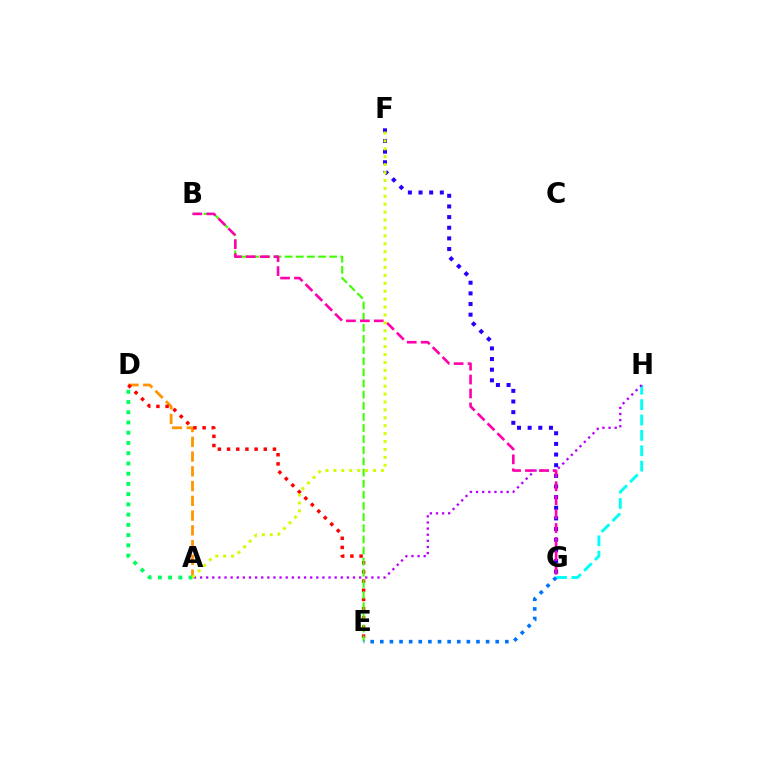{('G', 'H'): [{'color': '#00fff6', 'line_style': 'dashed', 'thickness': 2.09}], ('A', 'H'): [{'color': '#b900ff', 'line_style': 'dotted', 'thickness': 1.66}], ('A', 'D'): [{'color': '#ff9400', 'line_style': 'dashed', 'thickness': 2.0}, {'color': '#00ff5c', 'line_style': 'dotted', 'thickness': 2.78}], ('D', 'E'): [{'color': '#ff0000', 'line_style': 'dotted', 'thickness': 2.49}], ('B', 'E'): [{'color': '#3dff00', 'line_style': 'dashed', 'thickness': 1.51}], ('F', 'G'): [{'color': '#2500ff', 'line_style': 'dotted', 'thickness': 2.89}], ('E', 'G'): [{'color': '#0074ff', 'line_style': 'dotted', 'thickness': 2.61}], ('B', 'G'): [{'color': '#ff00ac', 'line_style': 'dashed', 'thickness': 1.89}], ('A', 'F'): [{'color': '#d1ff00', 'line_style': 'dotted', 'thickness': 2.15}]}